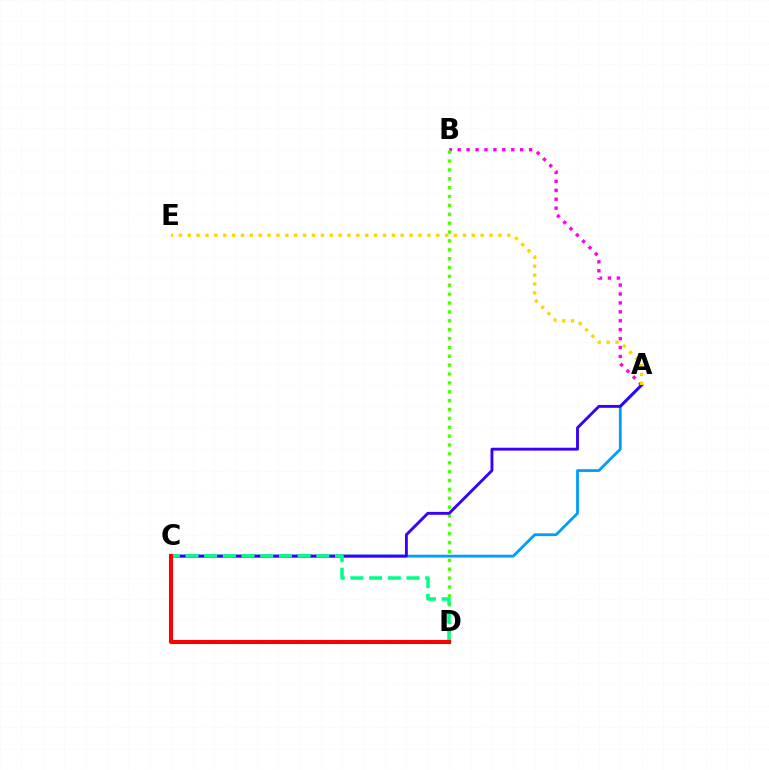{('A', 'B'): [{'color': '#ff00ed', 'line_style': 'dotted', 'thickness': 2.43}], ('B', 'D'): [{'color': '#4fff00', 'line_style': 'dotted', 'thickness': 2.41}], ('A', 'C'): [{'color': '#009eff', 'line_style': 'solid', 'thickness': 2.02}, {'color': '#3700ff', 'line_style': 'solid', 'thickness': 2.07}], ('A', 'E'): [{'color': '#ffd500', 'line_style': 'dotted', 'thickness': 2.41}], ('C', 'D'): [{'color': '#00ff86', 'line_style': 'dashed', 'thickness': 2.54}, {'color': '#ff0000', 'line_style': 'solid', 'thickness': 2.93}]}